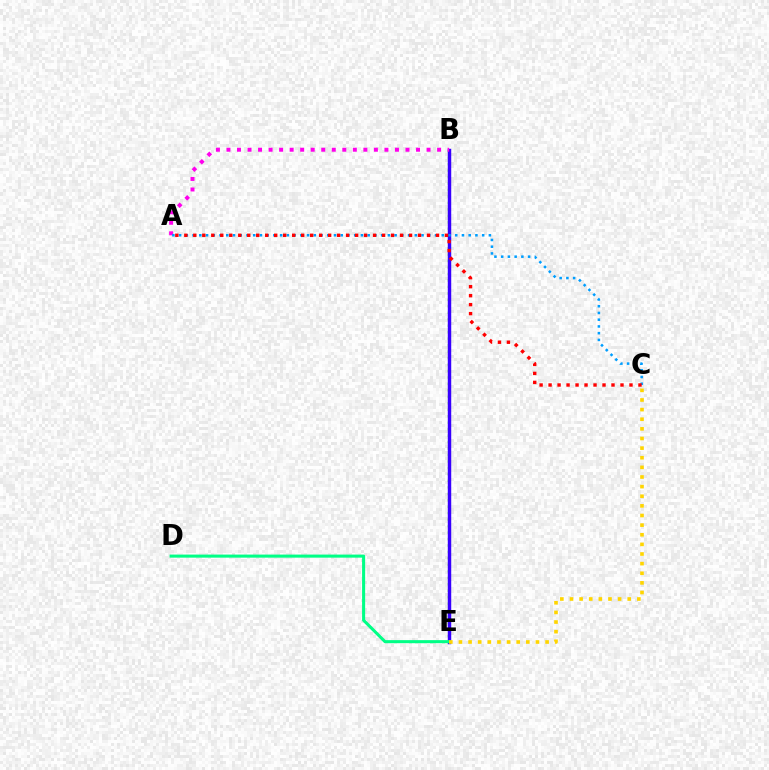{('B', 'E'): [{'color': '#4fff00', 'line_style': 'dotted', 'thickness': 1.76}, {'color': '#3700ff', 'line_style': 'solid', 'thickness': 2.48}], ('D', 'E'): [{'color': '#00ff86', 'line_style': 'solid', 'thickness': 2.21}], ('C', 'E'): [{'color': '#ffd500', 'line_style': 'dotted', 'thickness': 2.62}], ('A', 'B'): [{'color': '#ff00ed', 'line_style': 'dotted', 'thickness': 2.86}], ('A', 'C'): [{'color': '#009eff', 'line_style': 'dotted', 'thickness': 1.83}, {'color': '#ff0000', 'line_style': 'dotted', 'thickness': 2.44}]}